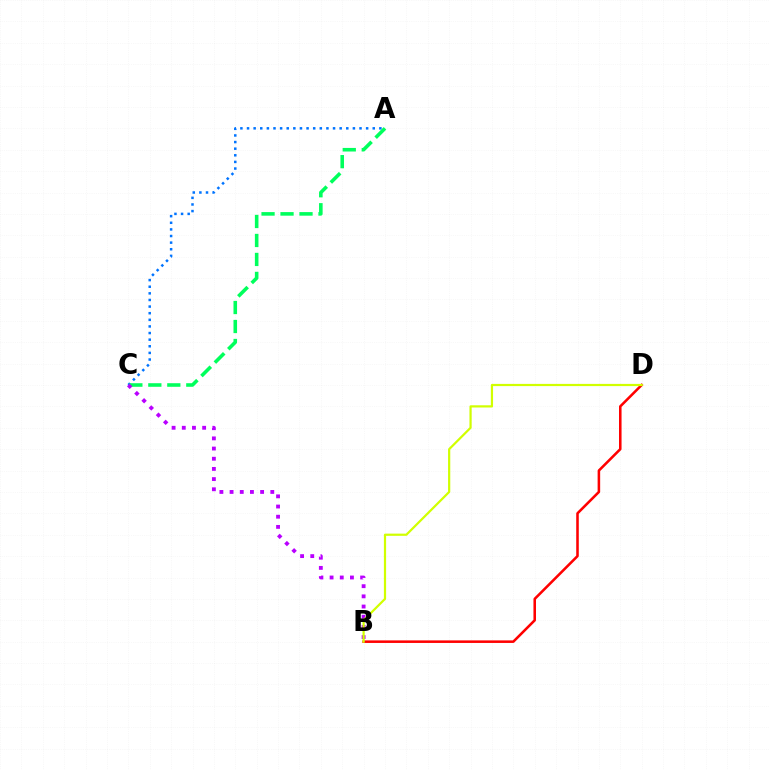{('A', 'C'): [{'color': '#0074ff', 'line_style': 'dotted', 'thickness': 1.8}, {'color': '#00ff5c', 'line_style': 'dashed', 'thickness': 2.58}], ('B', 'C'): [{'color': '#b900ff', 'line_style': 'dotted', 'thickness': 2.77}], ('B', 'D'): [{'color': '#ff0000', 'line_style': 'solid', 'thickness': 1.84}, {'color': '#d1ff00', 'line_style': 'solid', 'thickness': 1.59}]}